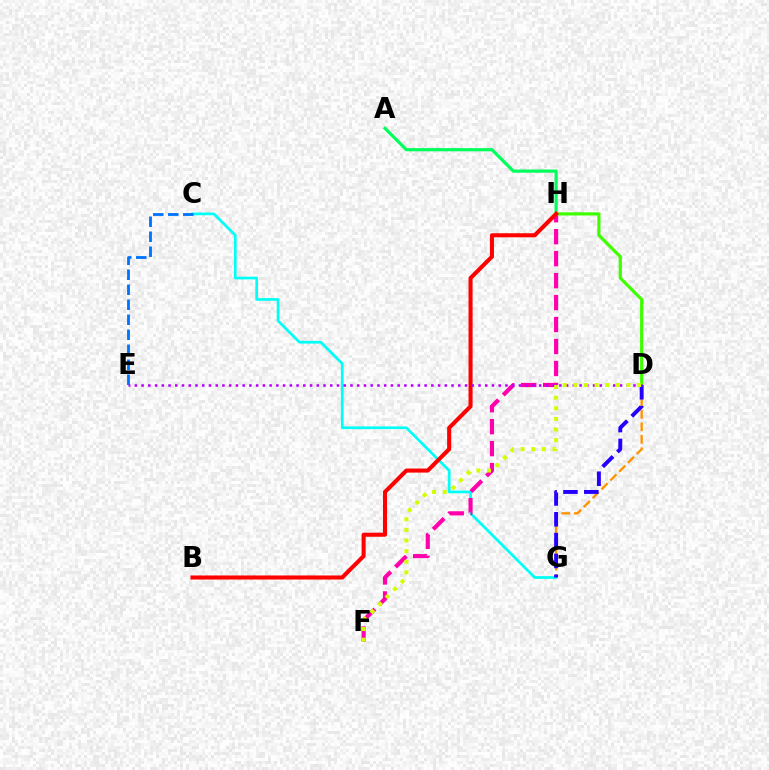{('C', 'G'): [{'color': '#00fff6', 'line_style': 'solid', 'thickness': 1.96}], ('A', 'H'): [{'color': '#00ff5c', 'line_style': 'solid', 'thickness': 2.29}], ('F', 'H'): [{'color': '#ff00ac', 'line_style': 'dashed', 'thickness': 2.98}], ('D', 'G'): [{'color': '#ff9400', 'line_style': 'dashed', 'thickness': 1.7}, {'color': '#2500ff', 'line_style': 'dashed', 'thickness': 2.83}], ('C', 'E'): [{'color': '#0074ff', 'line_style': 'dashed', 'thickness': 2.04}], ('D', 'H'): [{'color': '#3dff00', 'line_style': 'solid', 'thickness': 2.29}], ('B', 'H'): [{'color': '#ff0000', 'line_style': 'solid', 'thickness': 2.93}], ('D', 'E'): [{'color': '#b900ff', 'line_style': 'dotted', 'thickness': 1.83}], ('D', 'F'): [{'color': '#d1ff00', 'line_style': 'dotted', 'thickness': 2.89}]}